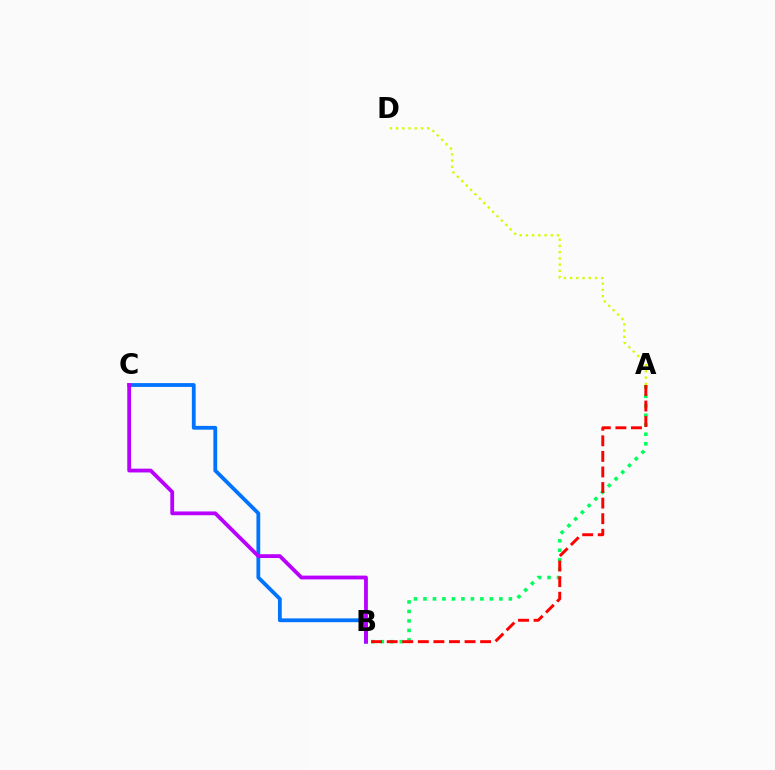{('A', 'B'): [{'color': '#00ff5c', 'line_style': 'dotted', 'thickness': 2.58}, {'color': '#ff0000', 'line_style': 'dashed', 'thickness': 2.12}], ('B', 'C'): [{'color': '#0074ff', 'line_style': 'solid', 'thickness': 2.73}, {'color': '#b900ff', 'line_style': 'solid', 'thickness': 2.74}], ('A', 'D'): [{'color': '#d1ff00', 'line_style': 'dotted', 'thickness': 1.69}]}